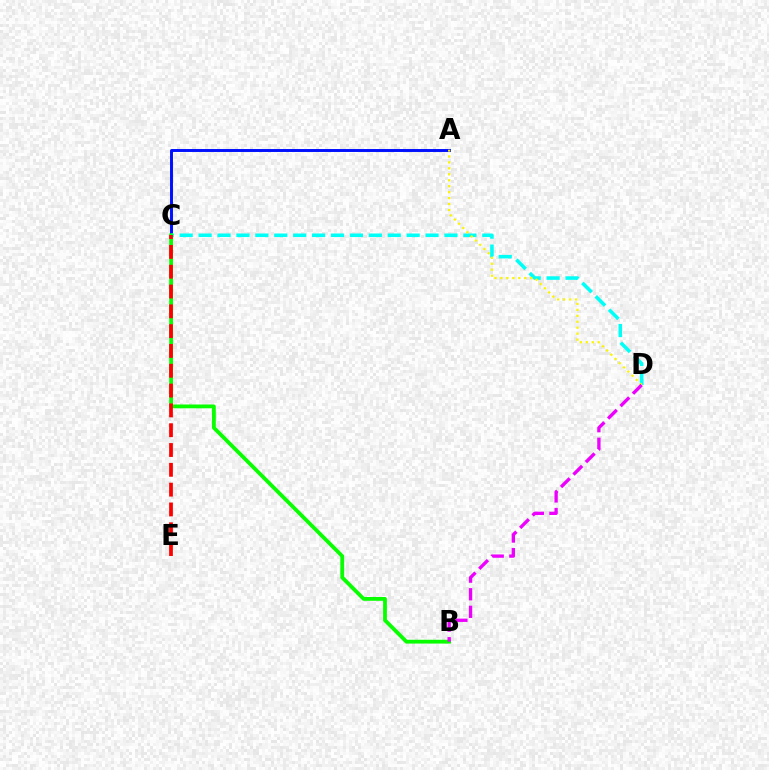{('A', 'C'): [{'color': '#0010ff', 'line_style': 'solid', 'thickness': 2.12}], ('C', 'D'): [{'color': '#00fff6', 'line_style': 'dashed', 'thickness': 2.57}], ('B', 'C'): [{'color': '#08ff00', 'line_style': 'solid', 'thickness': 2.73}], ('A', 'D'): [{'color': '#fcf500', 'line_style': 'dotted', 'thickness': 1.62}], ('B', 'D'): [{'color': '#ee00ff', 'line_style': 'dashed', 'thickness': 2.39}], ('C', 'E'): [{'color': '#ff0000', 'line_style': 'dashed', 'thickness': 2.69}]}